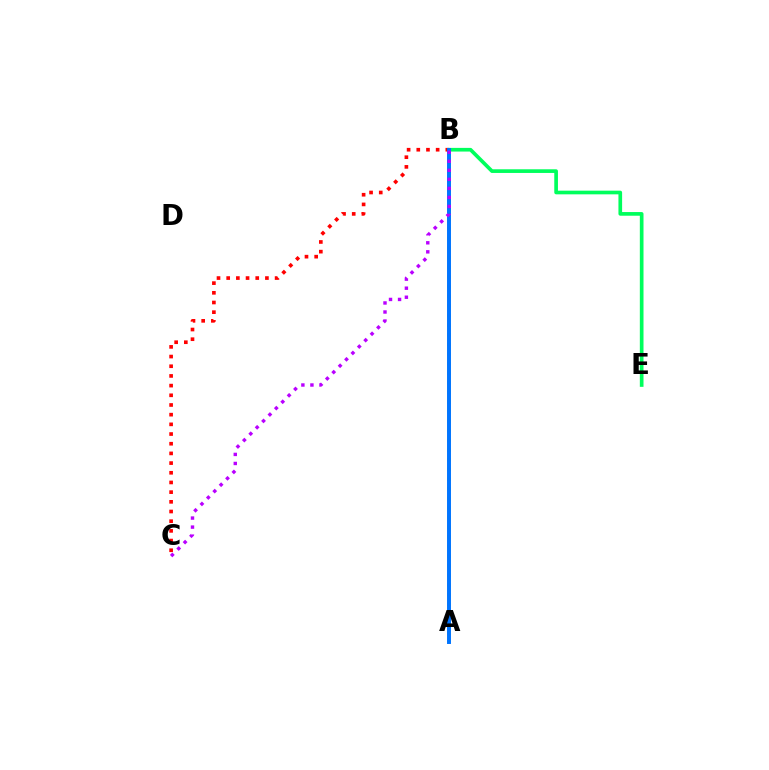{('B', 'E'): [{'color': '#00ff5c', 'line_style': 'solid', 'thickness': 2.65}], ('A', 'B'): [{'color': '#d1ff00', 'line_style': 'dotted', 'thickness': 2.62}, {'color': '#0074ff', 'line_style': 'solid', 'thickness': 2.84}], ('B', 'C'): [{'color': '#ff0000', 'line_style': 'dotted', 'thickness': 2.63}, {'color': '#b900ff', 'line_style': 'dotted', 'thickness': 2.46}]}